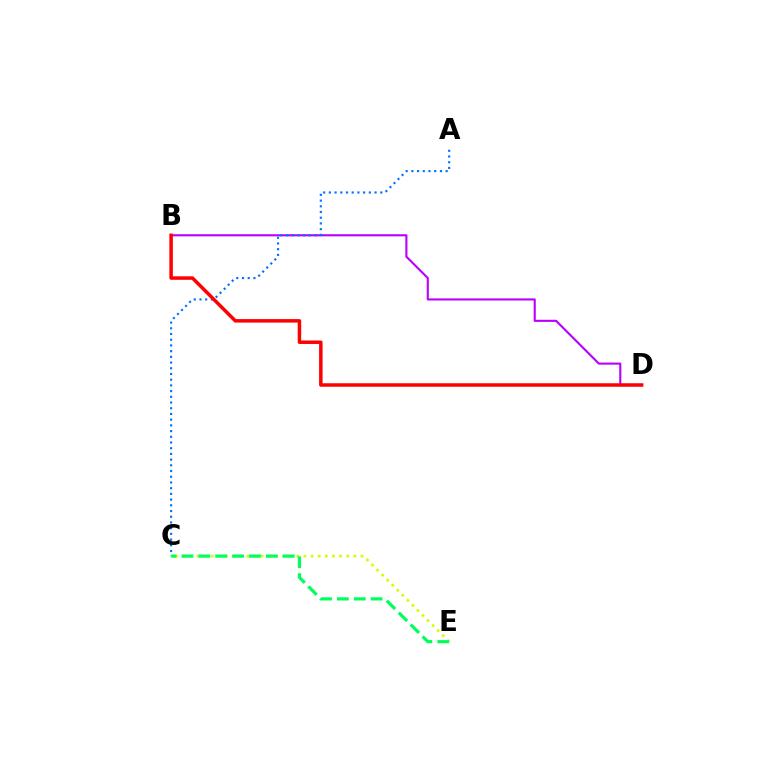{('B', 'D'): [{'color': '#b900ff', 'line_style': 'solid', 'thickness': 1.52}, {'color': '#ff0000', 'line_style': 'solid', 'thickness': 2.51}], ('A', 'C'): [{'color': '#0074ff', 'line_style': 'dotted', 'thickness': 1.55}], ('C', 'E'): [{'color': '#d1ff00', 'line_style': 'dotted', 'thickness': 1.94}, {'color': '#00ff5c', 'line_style': 'dashed', 'thickness': 2.29}]}